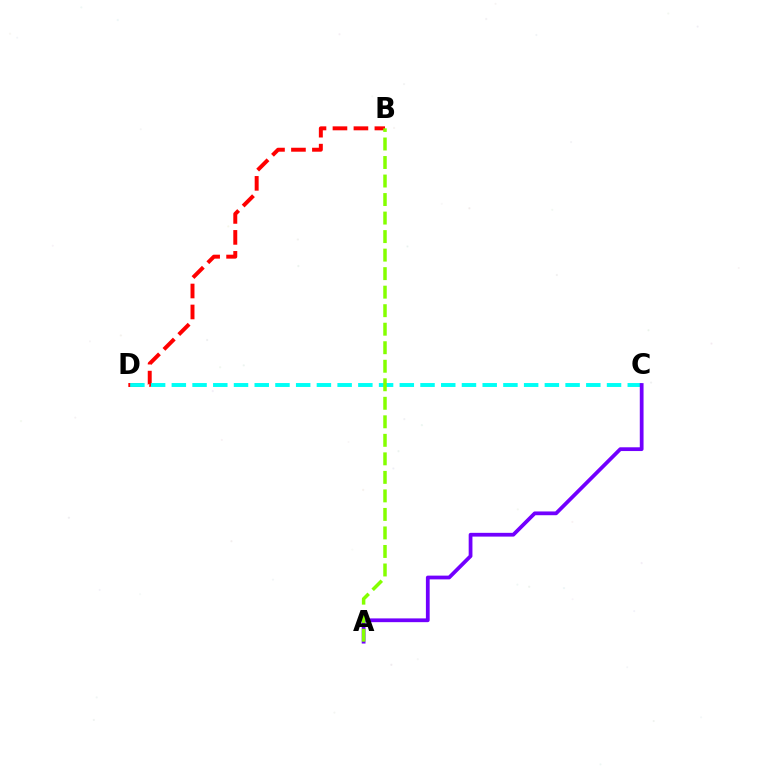{('B', 'D'): [{'color': '#ff0000', 'line_style': 'dashed', 'thickness': 2.85}], ('C', 'D'): [{'color': '#00fff6', 'line_style': 'dashed', 'thickness': 2.82}], ('A', 'C'): [{'color': '#7200ff', 'line_style': 'solid', 'thickness': 2.71}], ('A', 'B'): [{'color': '#84ff00', 'line_style': 'dashed', 'thickness': 2.52}]}